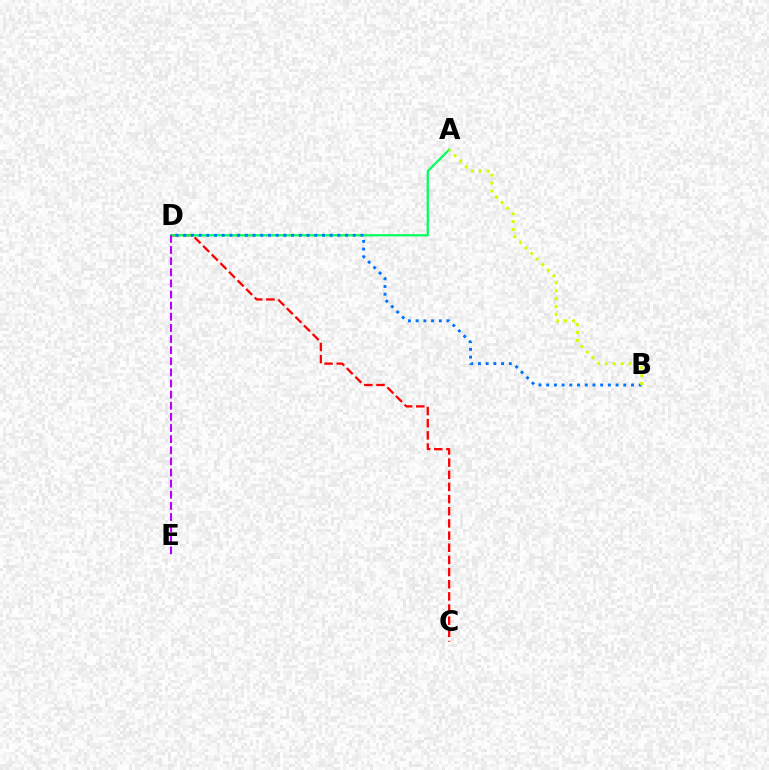{('C', 'D'): [{'color': '#ff0000', 'line_style': 'dashed', 'thickness': 1.65}], ('A', 'D'): [{'color': '#00ff5c', 'line_style': 'solid', 'thickness': 1.62}], ('B', 'D'): [{'color': '#0074ff', 'line_style': 'dotted', 'thickness': 2.09}], ('D', 'E'): [{'color': '#b900ff', 'line_style': 'dashed', 'thickness': 1.51}], ('A', 'B'): [{'color': '#d1ff00', 'line_style': 'dotted', 'thickness': 2.15}]}